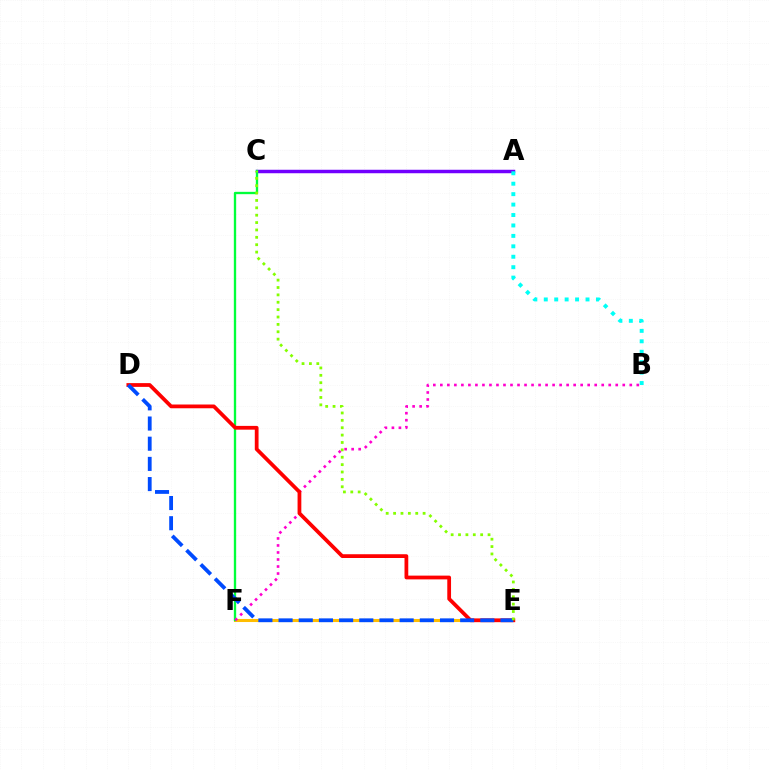{('A', 'C'): [{'color': '#7200ff', 'line_style': 'solid', 'thickness': 2.5}], ('E', 'F'): [{'color': '#ffbd00', 'line_style': 'solid', 'thickness': 2.2}], ('C', 'F'): [{'color': '#00ff39', 'line_style': 'solid', 'thickness': 1.68}], ('B', 'F'): [{'color': '#ff00cf', 'line_style': 'dotted', 'thickness': 1.91}], ('D', 'E'): [{'color': '#ff0000', 'line_style': 'solid', 'thickness': 2.71}, {'color': '#004bff', 'line_style': 'dashed', 'thickness': 2.74}], ('A', 'B'): [{'color': '#00fff6', 'line_style': 'dotted', 'thickness': 2.83}], ('C', 'E'): [{'color': '#84ff00', 'line_style': 'dotted', 'thickness': 2.0}]}